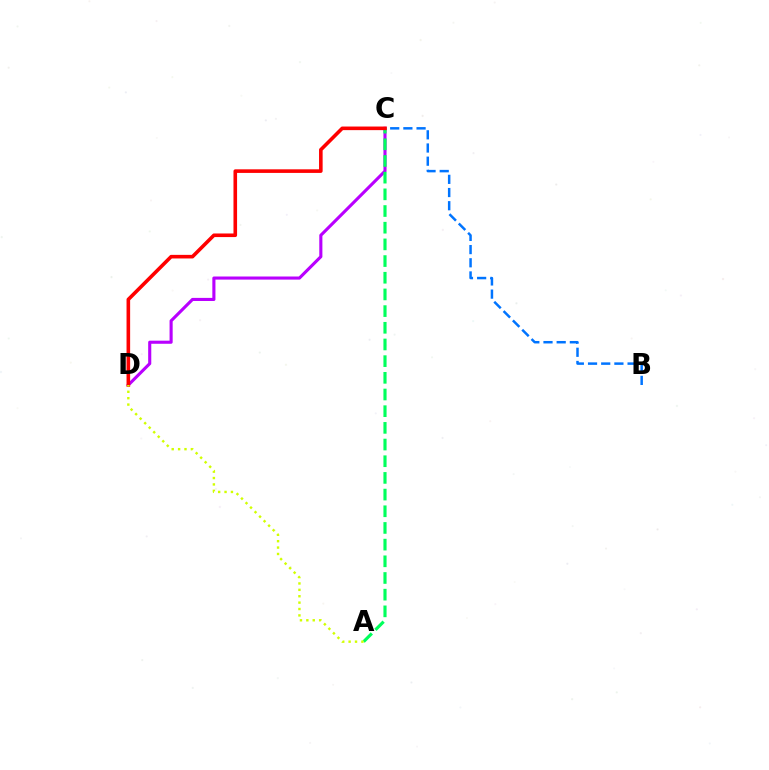{('B', 'C'): [{'color': '#0074ff', 'line_style': 'dashed', 'thickness': 1.79}], ('C', 'D'): [{'color': '#b900ff', 'line_style': 'solid', 'thickness': 2.23}, {'color': '#ff0000', 'line_style': 'solid', 'thickness': 2.59}], ('A', 'C'): [{'color': '#00ff5c', 'line_style': 'dashed', 'thickness': 2.27}], ('A', 'D'): [{'color': '#d1ff00', 'line_style': 'dotted', 'thickness': 1.74}]}